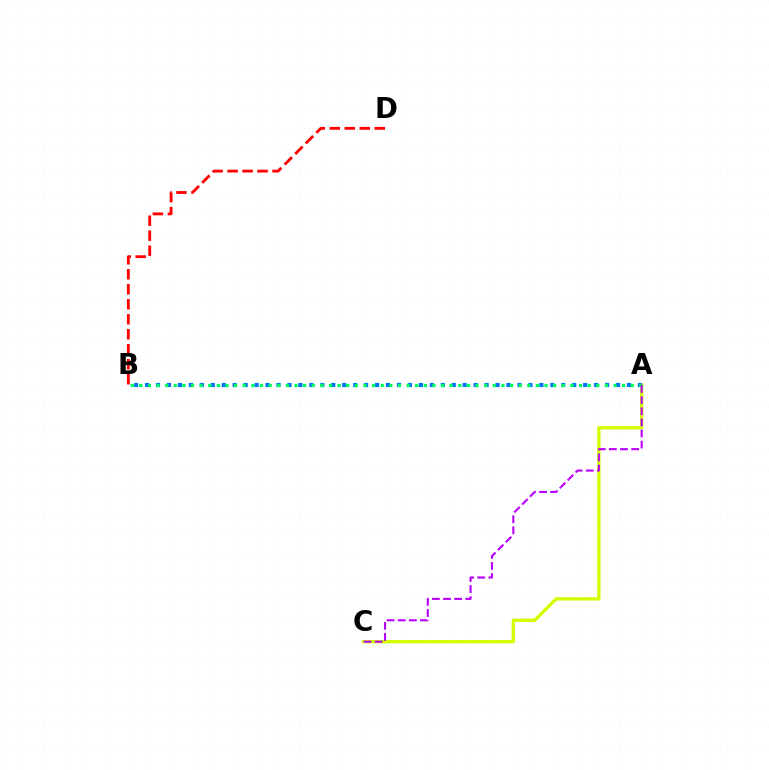{('A', 'C'): [{'color': '#d1ff00', 'line_style': 'solid', 'thickness': 2.41}, {'color': '#b900ff', 'line_style': 'dashed', 'thickness': 1.51}], ('A', 'B'): [{'color': '#0074ff', 'line_style': 'dotted', 'thickness': 2.98}, {'color': '#00ff5c', 'line_style': 'dotted', 'thickness': 2.34}], ('B', 'D'): [{'color': '#ff0000', 'line_style': 'dashed', 'thickness': 2.04}]}